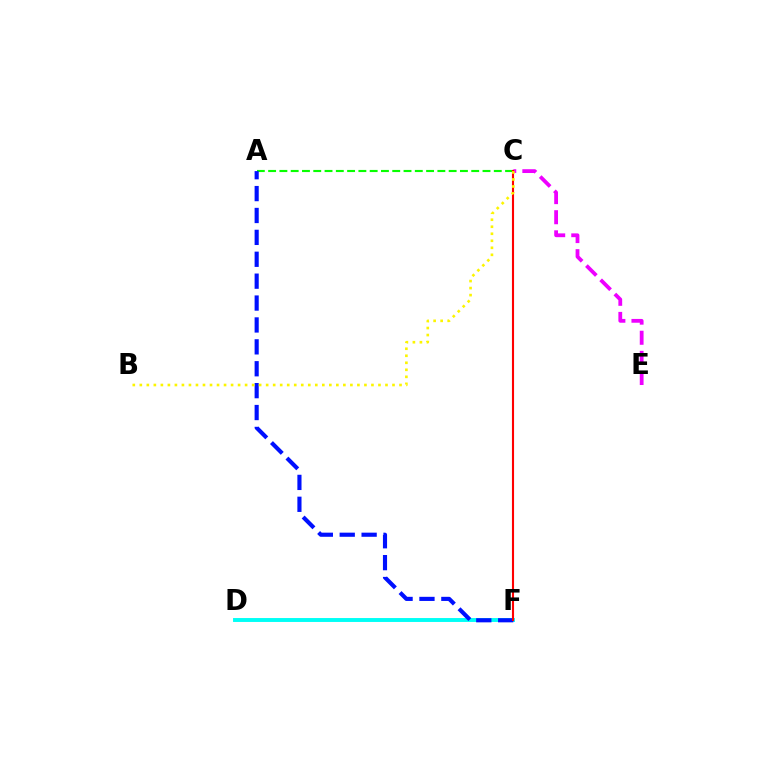{('C', 'E'): [{'color': '#ee00ff', 'line_style': 'dashed', 'thickness': 2.73}], ('D', 'F'): [{'color': '#00fff6', 'line_style': 'solid', 'thickness': 2.82}], ('A', 'C'): [{'color': '#08ff00', 'line_style': 'dashed', 'thickness': 1.53}], ('A', 'F'): [{'color': '#0010ff', 'line_style': 'dashed', 'thickness': 2.97}], ('C', 'F'): [{'color': '#ff0000', 'line_style': 'solid', 'thickness': 1.52}], ('B', 'C'): [{'color': '#fcf500', 'line_style': 'dotted', 'thickness': 1.91}]}